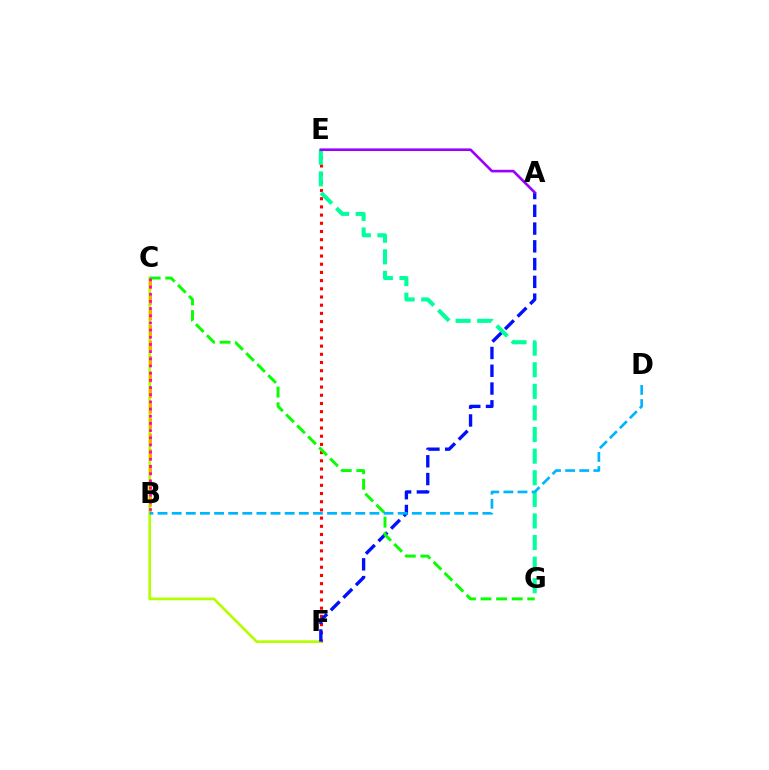{('E', 'F'): [{'color': '#ff0000', 'line_style': 'dotted', 'thickness': 2.23}], ('C', 'F'): [{'color': '#b3ff00', 'line_style': 'solid', 'thickness': 1.95}], ('E', 'G'): [{'color': '#00ff9d', 'line_style': 'dashed', 'thickness': 2.93}], ('B', 'C'): [{'color': '#ffa500', 'line_style': 'dashed', 'thickness': 2.11}, {'color': '#ff00bd', 'line_style': 'dotted', 'thickness': 1.95}], ('A', 'F'): [{'color': '#0010ff', 'line_style': 'dashed', 'thickness': 2.41}], ('C', 'G'): [{'color': '#08ff00', 'line_style': 'dashed', 'thickness': 2.12}], ('B', 'D'): [{'color': '#00b5ff', 'line_style': 'dashed', 'thickness': 1.92}], ('A', 'E'): [{'color': '#9b00ff', 'line_style': 'solid', 'thickness': 1.89}]}